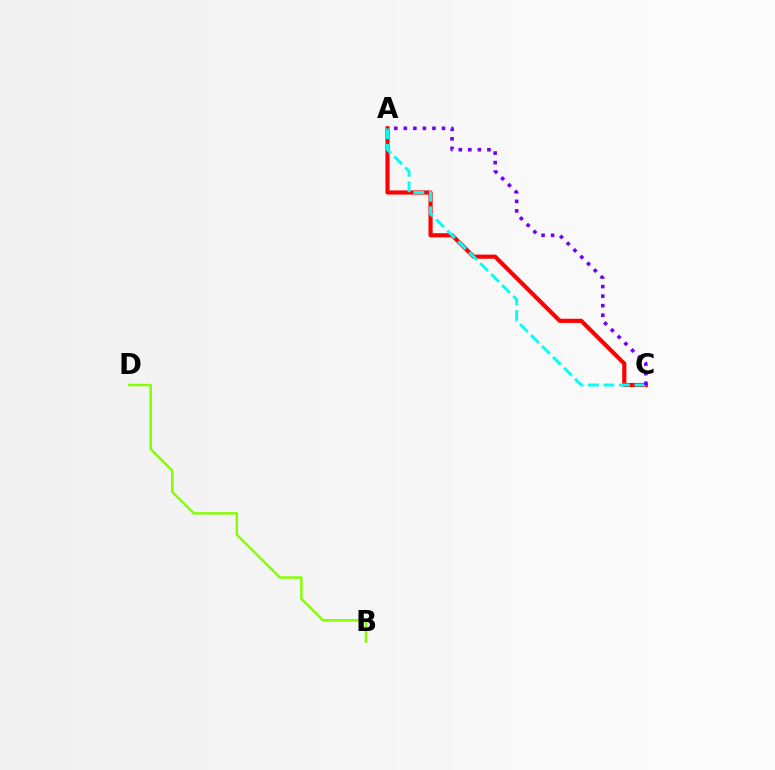{('A', 'C'): [{'color': '#ff0000', 'line_style': 'solid', 'thickness': 2.98}, {'color': '#00fff6', 'line_style': 'dashed', 'thickness': 2.11}, {'color': '#7200ff', 'line_style': 'dotted', 'thickness': 2.59}], ('B', 'D'): [{'color': '#84ff00', 'line_style': 'solid', 'thickness': 1.77}]}